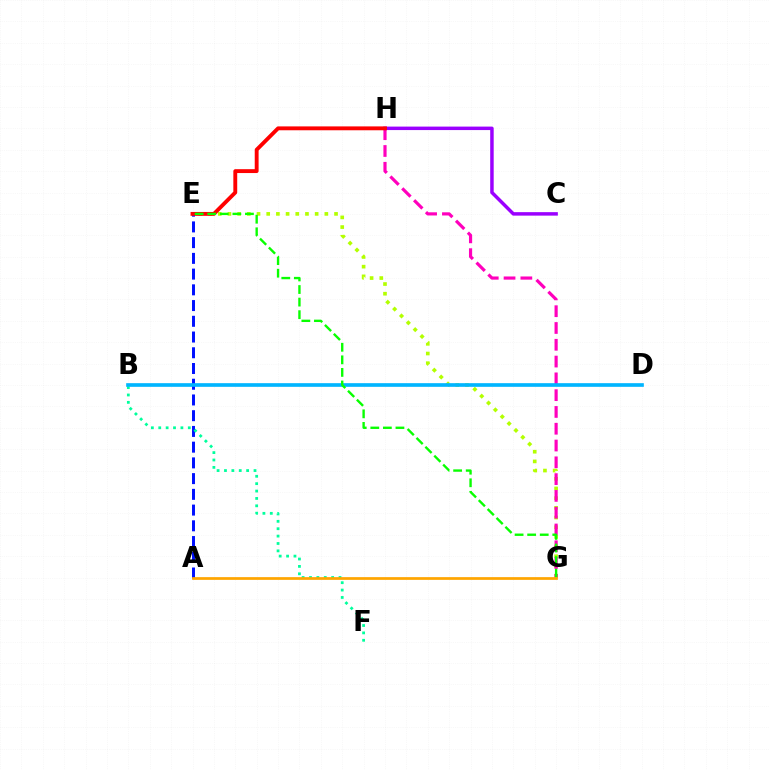{('E', 'G'): [{'color': '#b3ff00', 'line_style': 'dotted', 'thickness': 2.63}, {'color': '#08ff00', 'line_style': 'dashed', 'thickness': 1.71}], ('A', 'E'): [{'color': '#0010ff', 'line_style': 'dashed', 'thickness': 2.14}], ('C', 'H'): [{'color': '#9b00ff', 'line_style': 'solid', 'thickness': 2.5}], ('G', 'H'): [{'color': '#ff00bd', 'line_style': 'dashed', 'thickness': 2.28}], ('B', 'F'): [{'color': '#00ff9d', 'line_style': 'dotted', 'thickness': 2.01}], ('B', 'D'): [{'color': '#00b5ff', 'line_style': 'solid', 'thickness': 2.63}], ('E', 'H'): [{'color': '#ff0000', 'line_style': 'solid', 'thickness': 2.79}], ('A', 'G'): [{'color': '#ffa500', 'line_style': 'solid', 'thickness': 1.97}]}